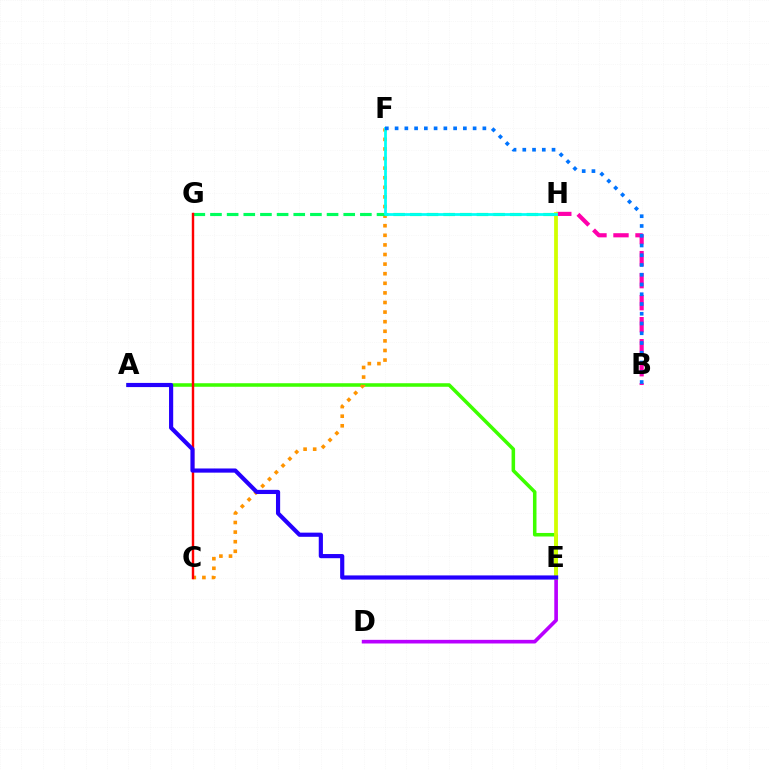{('B', 'H'): [{'color': '#ff00ac', 'line_style': 'dashed', 'thickness': 2.99}], ('A', 'E'): [{'color': '#3dff00', 'line_style': 'solid', 'thickness': 2.55}, {'color': '#2500ff', 'line_style': 'solid', 'thickness': 3.0}], ('D', 'E'): [{'color': '#b900ff', 'line_style': 'solid', 'thickness': 2.62}], ('C', 'F'): [{'color': '#ff9400', 'line_style': 'dotted', 'thickness': 2.61}], ('G', 'H'): [{'color': '#00ff5c', 'line_style': 'dashed', 'thickness': 2.26}], ('E', 'H'): [{'color': '#d1ff00', 'line_style': 'solid', 'thickness': 2.72}], ('C', 'G'): [{'color': '#ff0000', 'line_style': 'solid', 'thickness': 1.74}], ('F', 'H'): [{'color': '#00fff6', 'line_style': 'solid', 'thickness': 1.99}], ('B', 'F'): [{'color': '#0074ff', 'line_style': 'dotted', 'thickness': 2.65}]}